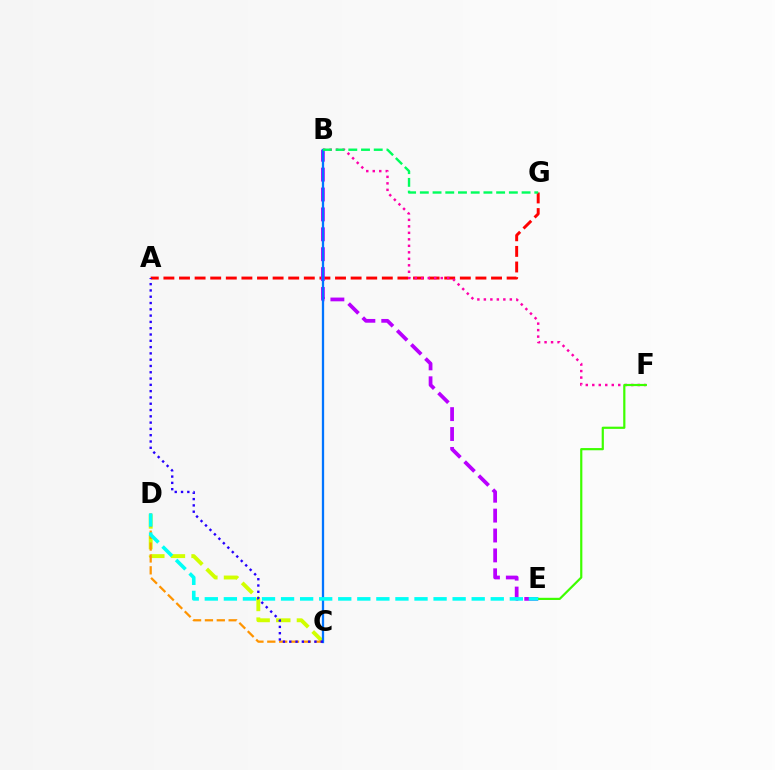{('A', 'G'): [{'color': '#ff0000', 'line_style': 'dashed', 'thickness': 2.12}], ('C', 'D'): [{'color': '#d1ff00', 'line_style': 'dashed', 'thickness': 2.8}, {'color': '#ff9400', 'line_style': 'dashed', 'thickness': 1.61}], ('B', 'E'): [{'color': '#b900ff', 'line_style': 'dashed', 'thickness': 2.7}], ('B', 'F'): [{'color': '#ff00ac', 'line_style': 'dotted', 'thickness': 1.76}], ('E', 'F'): [{'color': '#3dff00', 'line_style': 'solid', 'thickness': 1.59}], ('B', 'C'): [{'color': '#0074ff', 'line_style': 'solid', 'thickness': 1.65}], ('D', 'E'): [{'color': '#00fff6', 'line_style': 'dashed', 'thickness': 2.59}], ('B', 'G'): [{'color': '#00ff5c', 'line_style': 'dashed', 'thickness': 1.73}], ('A', 'C'): [{'color': '#2500ff', 'line_style': 'dotted', 'thickness': 1.71}]}